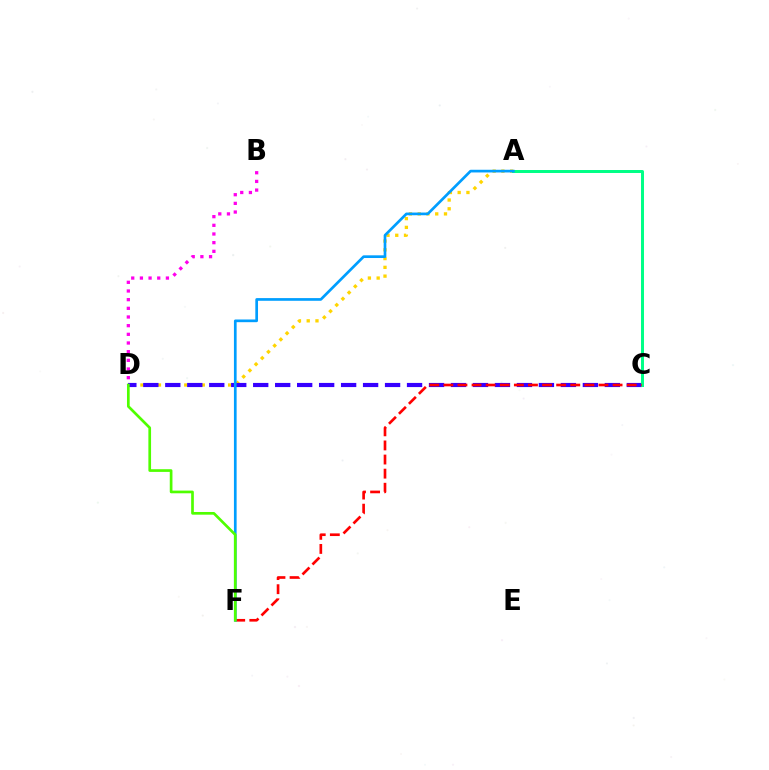{('A', 'D'): [{'color': '#ffd500', 'line_style': 'dotted', 'thickness': 2.38}], ('C', 'D'): [{'color': '#3700ff', 'line_style': 'dashed', 'thickness': 2.99}], ('A', 'C'): [{'color': '#00ff86', 'line_style': 'solid', 'thickness': 2.14}], ('C', 'F'): [{'color': '#ff0000', 'line_style': 'dashed', 'thickness': 1.92}], ('B', 'D'): [{'color': '#ff00ed', 'line_style': 'dotted', 'thickness': 2.36}], ('A', 'F'): [{'color': '#009eff', 'line_style': 'solid', 'thickness': 1.94}], ('D', 'F'): [{'color': '#4fff00', 'line_style': 'solid', 'thickness': 1.94}]}